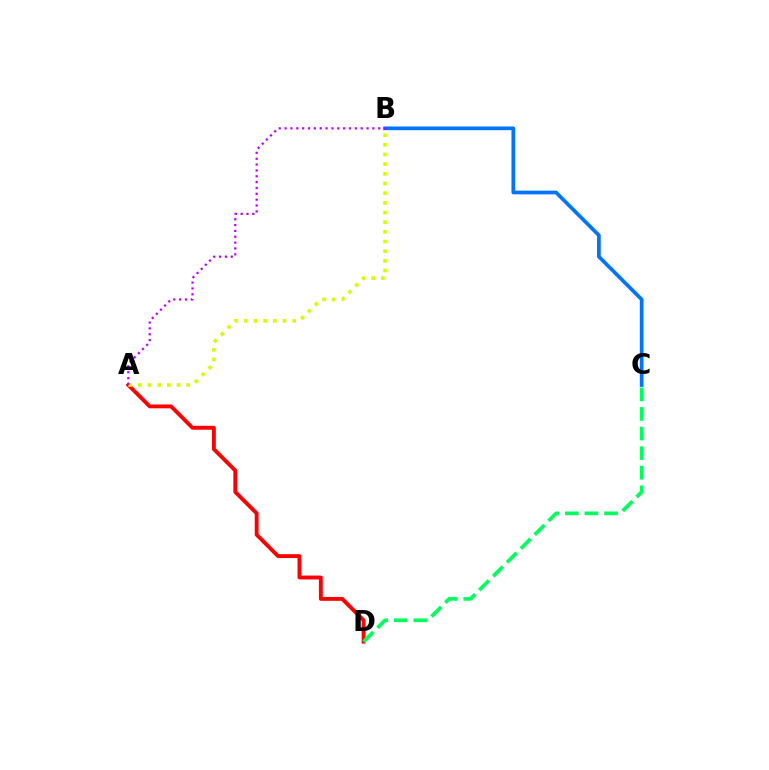{('A', 'D'): [{'color': '#ff0000', 'line_style': 'solid', 'thickness': 2.78}], ('C', 'D'): [{'color': '#00ff5c', 'line_style': 'dashed', 'thickness': 2.66}], ('B', 'C'): [{'color': '#0074ff', 'line_style': 'solid', 'thickness': 2.67}], ('A', 'B'): [{'color': '#d1ff00', 'line_style': 'dotted', 'thickness': 2.63}, {'color': '#b900ff', 'line_style': 'dotted', 'thickness': 1.59}]}